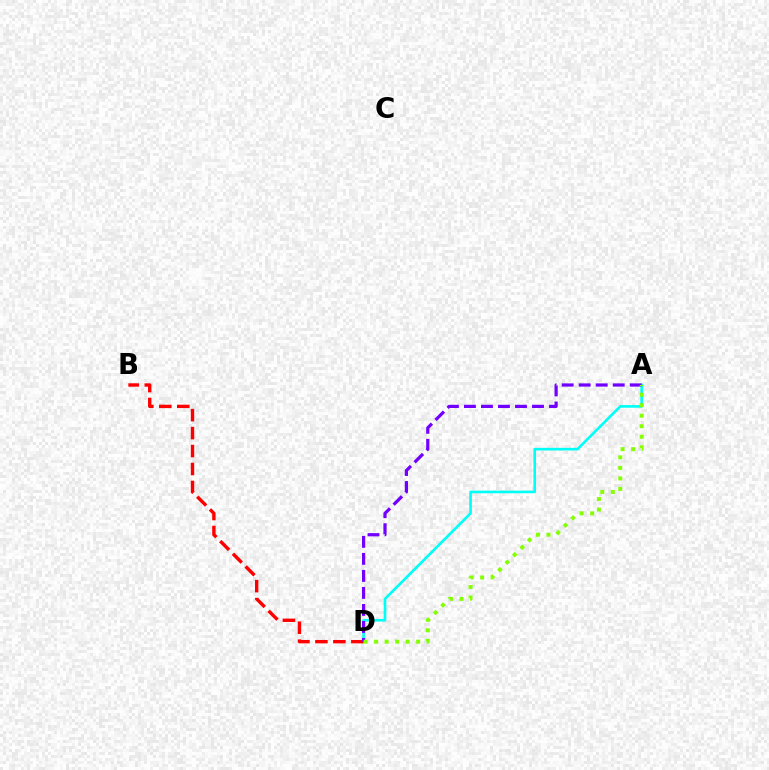{('A', 'D'): [{'color': '#00fff6', 'line_style': 'solid', 'thickness': 1.9}, {'color': '#7200ff', 'line_style': 'dashed', 'thickness': 2.31}, {'color': '#84ff00', 'line_style': 'dotted', 'thickness': 2.86}], ('B', 'D'): [{'color': '#ff0000', 'line_style': 'dashed', 'thickness': 2.44}]}